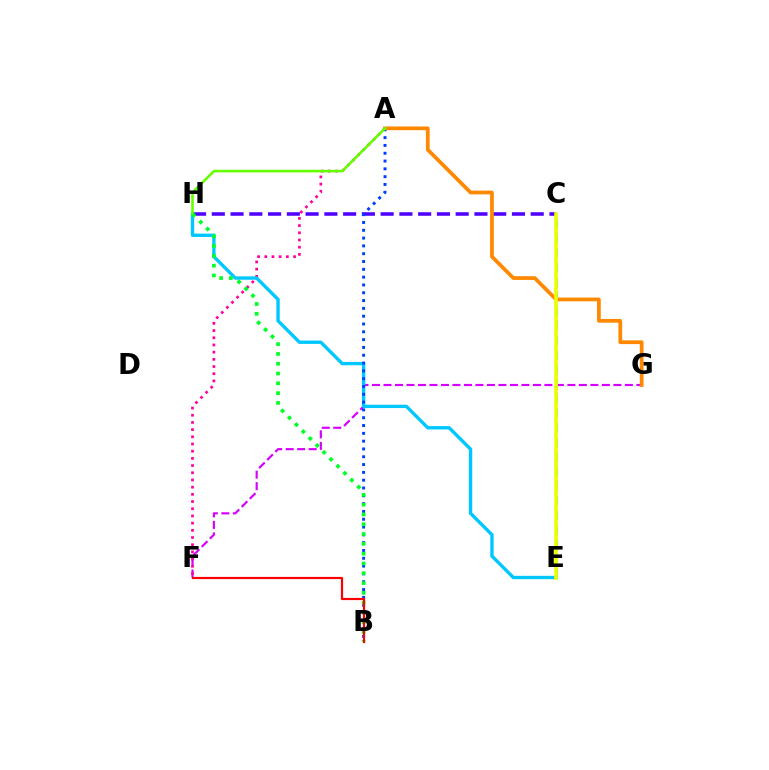{('F', 'G'): [{'color': '#d600ff', 'line_style': 'dashed', 'thickness': 1.56}], ('A', 'F'): [{'color': '#ff00a0', 'line_style': 'dotted', 'thickness': 1.95}], ('C', 'H'): [{'color': '#4f00ff', 'line_style': 'dashed', 'thickness': 2.55}], ('E', 'H'): [{'color': '#00c7ff', 'line_style': 'solid', 'thickness': 2.42}], ('A', 'B'): [{'color': '#003fff', 'line_style': 'dotted', 'thickness': 2.12}], ('C', 'E'): [{'color': '#00ffaf', 'line_style': 'dashed', 'thickness': 1.98}, {'color': '#eeff00', 'line_style': 'solid', 'thickness': 2.58}], ('A', 'G'): [{'color': '#ff8800', 'line_style': 'solid', 'thickness': 2.69}], ('A', 'H'): [{'color': '#66ff00', 'line_style': 'solid', 'thickness': 1.89}], ('B', 'H'): [{'color': '#00ff27', 'line_style': 'dotted', 'thickness': 2.66}], ('B', 'F'): [{'color': '#ff0000', 'line_style': 'solid', 'thickness': 1.58}]}